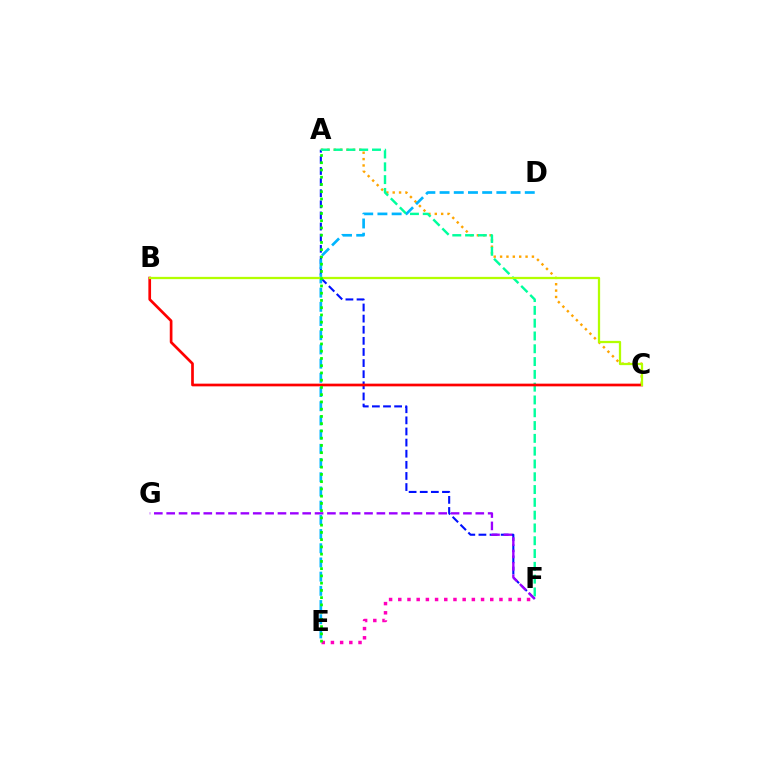{('A', 'F'): [{'color': '#0010ff', 'line_style': 'dashed', 'thickness': 1.51}, {'color': '#00ff9d', 'line_style': 'dashed', 'thickness': 1.74}], ('A', 'C'): [{'color': '#ffa500', 'line_style': 'dotted', 'thickness': 1.73}], ('F', 'G'): [{'color': '#9b00ff', 'line_style': 'dashed', 'thickness': 1.68}], ('B', 'C'): [{'color': '#ff0000', 'line_style': 'solid', 'thickness': 1.94}, {'color': '#b3ff00', 'line_style': 'solid', 'thickness': 1.63}], ('E', 'F'): [{'color': '#ff00bd', 'line_style': 'dotted', 'thickness': 2.5}], ('D', 'E'): [{'color': '#00b5ff', 'line_style': 'dashed', 'thickness': 1.93}], ('A', 'E'): [{'color': '#08ff00', 'line_style': 'dotted', 'thickness': 1.97}]}